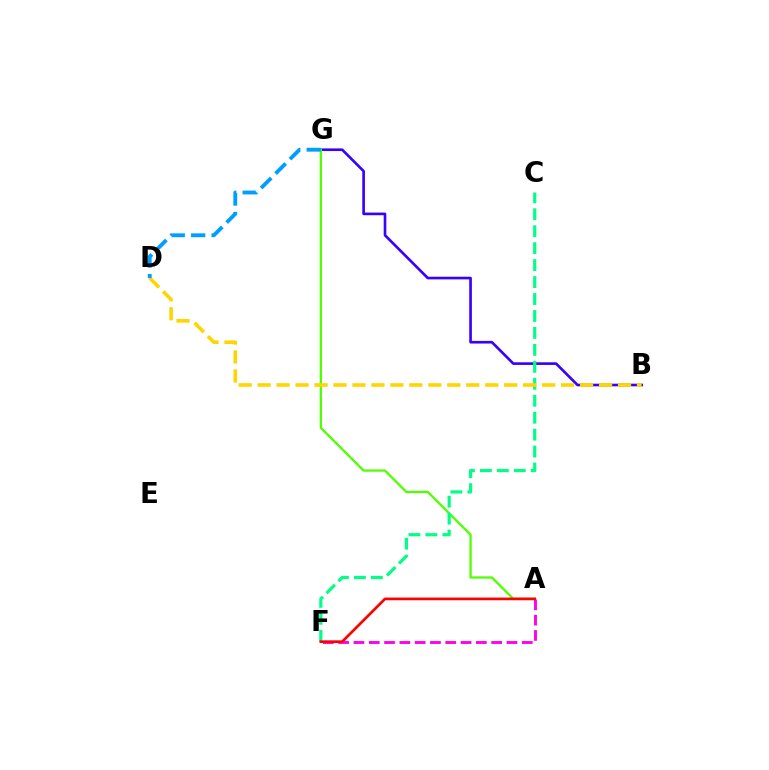{('B', 'G'): [{'color': '#3700ff', 'line_style': 'solid', 'thickness': 1.91}], ('A', 'G'): [{'color': '#4fff00', 'line_style': 'solid', 'thickness': 1.63}], ('A', 'F'): [{'color': '#ff00ed', 'line_style': 'dashed', 'thickness': 2.08}, {'color': '#ff0000', 'line_style': 'solid', 'thickness': 1.93}], ('C', 'F'): [{'color': '#00ff86', 'line_style': 'dashed', 'thickness': 2.3}], ('B', 'D'): [{'color': '#ffd500', 'line_style': 'dashed', 'thickness': 2.58}], ('D', 'G'): [{'color': '#009eff', 'line_style': 'dashed', 'thickness': 2.78}]}